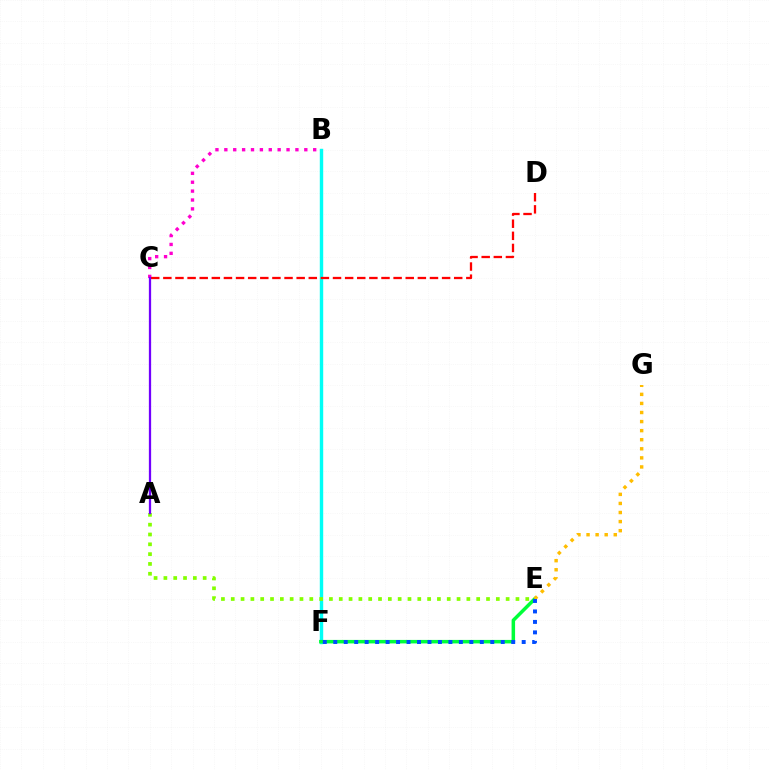{('B', 'F'): [{'color': '#00fff6', 'line_style': 'solid', 'thickness': 2.46}], ('E', 'F'): [{'color': '#00ff39', 'line_style': 'solid', 'thickness': 2.53}, {'color': '#004bff', 'line_style': 'dotted', 'thickness': 2.84}], ('A', 'E'): [{'color': '#84ff00', 'line_style': 'dotted', 'thickness': 2.67}], ('B', 'C'): [{'color': '#ff00cf', 'line_style': 'dotted', 'thickness': 2.41}], ('C', 'D'): [{'color': '#ff0000', 'line_style': 'dashed', 'thickness': 1.65}], ('A', 'C'): [{'color': '#7200ff', 'line_style': 'solid', 'thickness': 1.63}], ('E', 'G'): [{'color': '#ffbd00', 'line_style': 'dotted', 'thickness': 2.46}]}